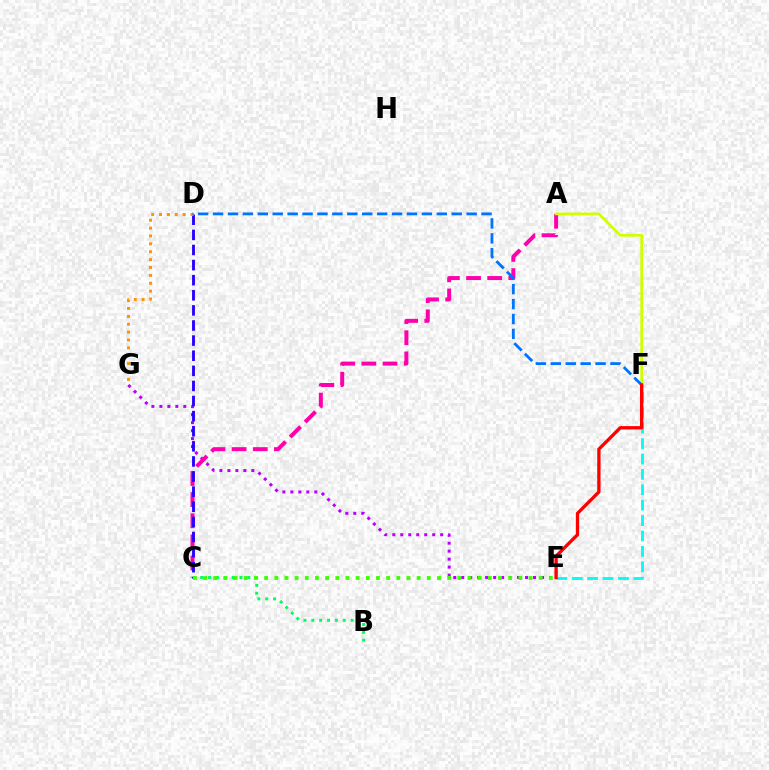{('E', 'G'): [{'color': '#b900ff', 'line_style': 'dotted', 'thickness': 2.17}], ('A', 'C'): [{'color': '#ff00ac', 'line_style': 'dashed', 'thickness': 2.87}], ('B', 'C'): [{'color': '#00ff5c', 'line_style': 'dotted', 'thickness': 2.13}], ('A', 'F'): [{'color': '#d1ff00', 'line_style': 'solid', 'thickness': 1.96}], ('C', 'D'): [{'color': '#2500ff', 'line_style': 'dashed', 'thickness': 2.05}], ('C', 'E'): [{'color': '#3dff00', 'line_style': 'dotted', 'thickness': 2.76}], ('E', 'F'): [{'color': '#00fff6', 'line_style': 'dashed', 'thickness': 2.09}, {'color': '#ff0000', 'line_style': 'solid', 'thickness': 2.39}], ('D', 'G'): [{'color': '#ff9400', 'line_style': 'dotted', 'thickness': 2.14}], ('D', 'F'): [{'color': '#0074ff', 'line_style': 'dashed', 'thickness': 2.03}]}